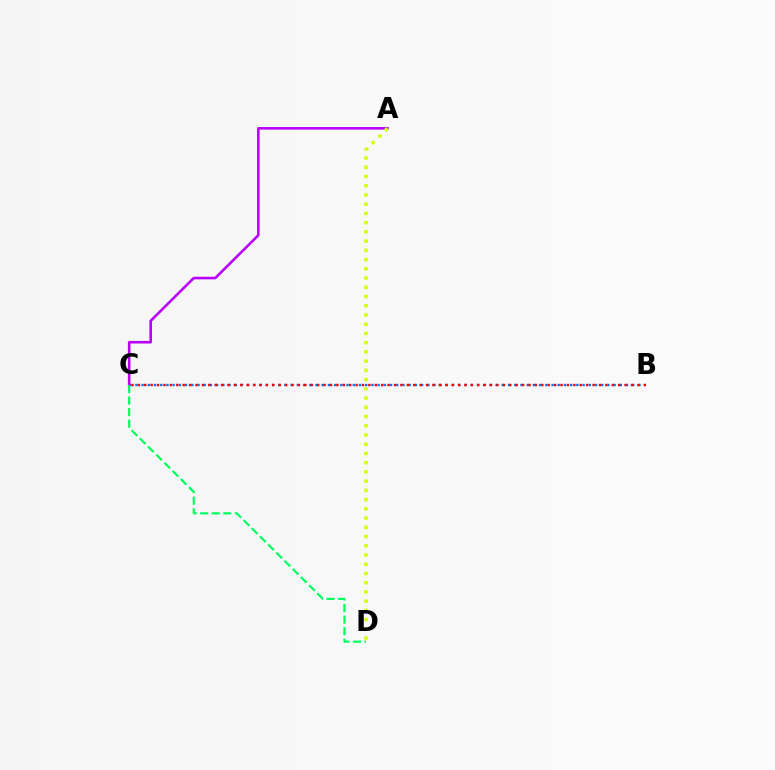{('B', 'C'): [{'color': '#0074ff', 'line_style': 'dotted', 'thickness': 1.69}, {'color': '#ff0000', 'line_style': 'dotted', 'thickness': 1.74}], ('A', 'C'): [{'color': '#b900ff', 'line_style': 'solid', 'thickness': 1.86}], ('A', 'D'): [{'color': '#d1ff00', 'line_style': 'dotted', 'thickness': 2.51}], ('C', 'D'): [{'color': '#00ff5c', 'line_style': 'dashed', 'thickness': 1.57}]}